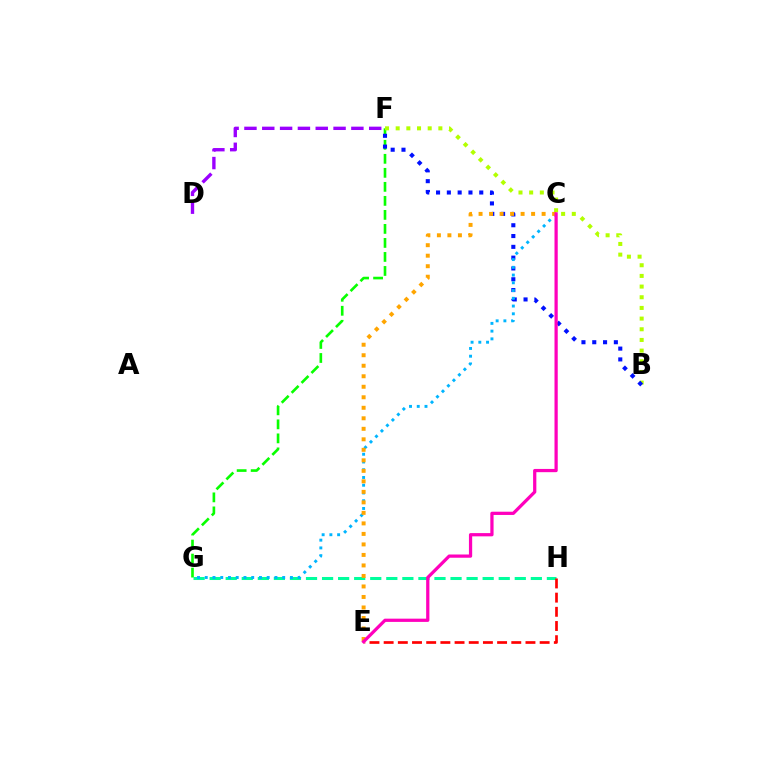{('F', 'G'): [{'color': '#08ff00', 'line_style': 'dashed', 'thickness': 1.9}], ('B', 'F'): [{'color': '#b3ff00', 'line_style': 'dotted', 'thickness': 2.9}, {'color': '#0010ff', 'line_style': 'dotted', 'thickness': 2.94}], ('G', 'H'): [{'color': '#00ff9d', 'line_style': 'dashed', 'thickness': 2.18}], ('C', 'G'): [{'color': '#00b5ff', 'line_style': 'dotted', 'thickness': 2.1}], ('E', 'H'): [{'color': '#ff0000', 'line_style': 'dashed', 'thickness': 1.93}], ('C', 'E'): [{'color': '#ffa500', 'line_style': 'dotted', 'thickness': 2.86}, {'color': '#ff00bd', 'line_style': 'solid', 'thickness': 2.33}], ('D', 'F'): [{'color': '#9b00ff', 'line_style': 'dashed', 'thickness': 2.42}]}